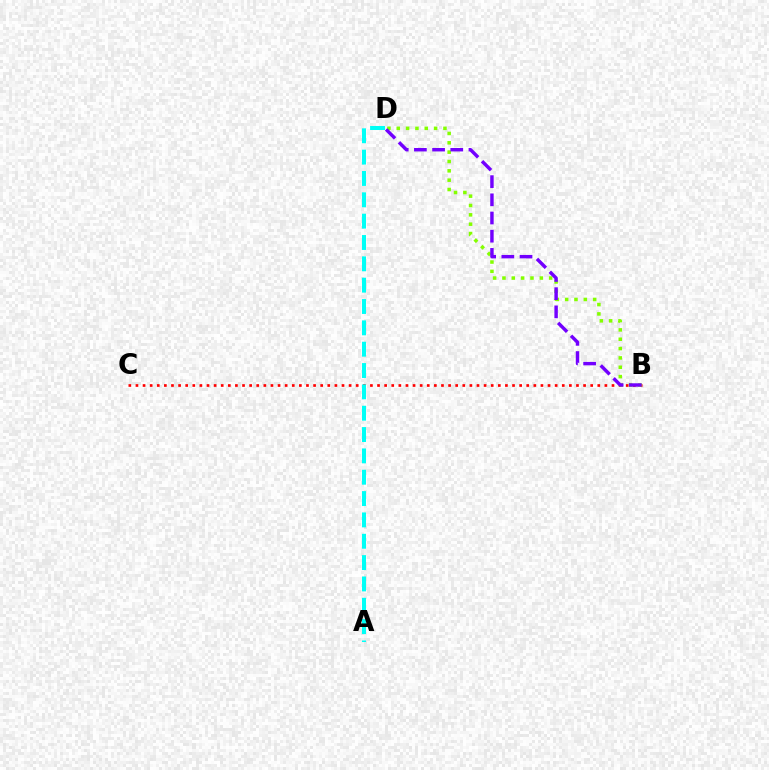{('B', 'C'): [{'color': '#ff0000', 'line_style': 'dotted', 'thickness': 1.93}], ('B', 'D'): [{'color': '#84ff00', 'line_style': 'dotted', 'thickness': 2.54}, {'color': '#7200ff', 'line_style': 'dashed', 'thickness': 2.47}], ('A', 'D'): [{'color': '#00fff6', 'line_style': 'dashed', 'thickness': 2.9}]}